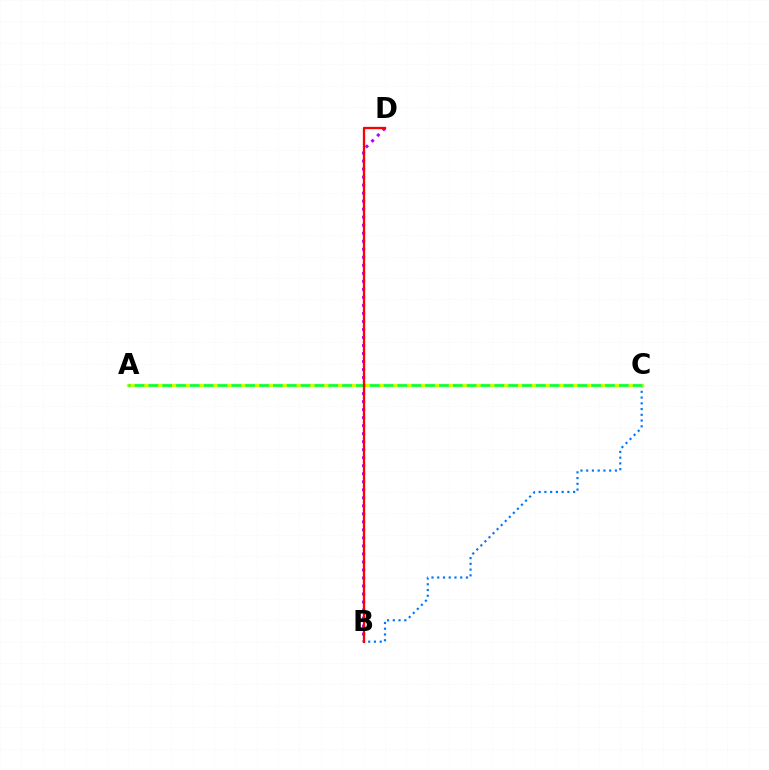{('B', 'C'): [{'color': '#0074ff', 'line_style': 'dotted', 'thickness': 1.56}], ('B', 'D'): [{'color': '#b900ff', 'line_style': 'dotted', 'thickness': 2.18}, {'color': '#ff0000', 'line_style': 'solid', 'thickness': 1.67}], ('A', 'C'): [{'color': '#d1ff00', 'line_style': 'solid', 'thickness': 2.4}, {'color': '#00ff5c', 'line_style': 'dashed', 'thickness': 1.88}]}